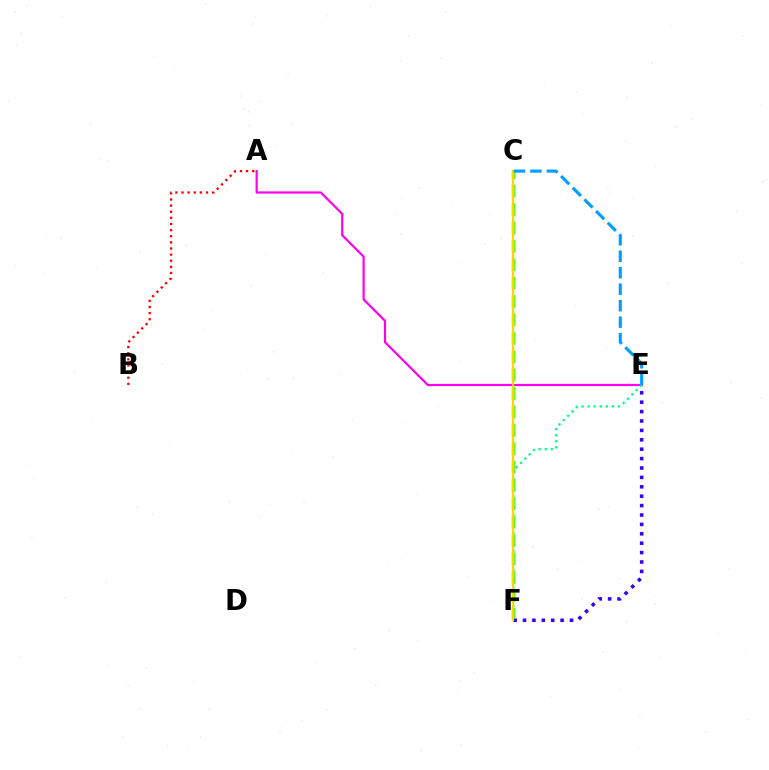{('A', 'E'): [{'color': '#ff00ed', 'line_style': 'solid', 'thickness': 1.58}], ('C', 'F'): [{'color': '#4fff00', 'line_style': 'dashed', 'thickness': 2.5}, {'color': '#ffd500', 'line_style': 'solid', 'thickness': 1.56}], ('E', 'F'): [{'color': '#3700ff', 'line_style': 'dotted', 'thickness': 2.55}, {'color': '#00ff86', 'line_style': 'dotted', 'thickness': 1.65}], ('A', 'B'): [{'color': '#ff0000', 'line_style': 'dotted', 'thickness': 1.66}], ('C', 'E'): [{'color': '#009eff', 'line_style': 'dashed', 'thickness': 2.24}]}